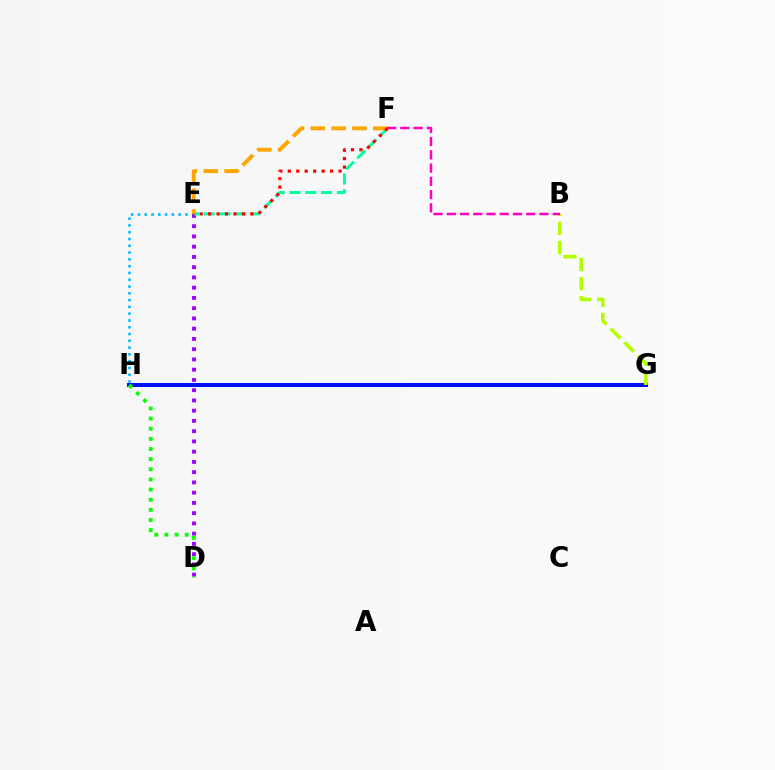{('G', 'H'): [{'color': '#0010ff', 'line_style': 'solid', 'thickness': 2.89}], ('E', 'H'): [{'color': '#00b5ff', 'line_style': 'dotted', 'thickness': 1.84}], ('B', 'G'): [{'color': '#b3ff00', 'line_style': 'dashed', 'thickness': 2.6}], ('D', 'E'): [{'color': '#9b00ff', 'line_style': 'dotted', 'thickness': 2.78}], ('E', 'F'): [{'color': '#00ff9d', 'line_style': 'dashed', 'thickness': 2.14}, {'color': '#ffa500', 'line_style': 'dashed', 'thickness': 2.82}, {'color': '#ff0000', 'line_style': 'dotted', 'thickness': 2.3}], ('B', 'F'): [{'color': '#ff00bd', 'line_style': 'dashed', 'thickness': 1.8}], ('D', 'H'): [{'color': '#08ff00', 'line_style': 'dotted', 'thickness': 2.76}]}